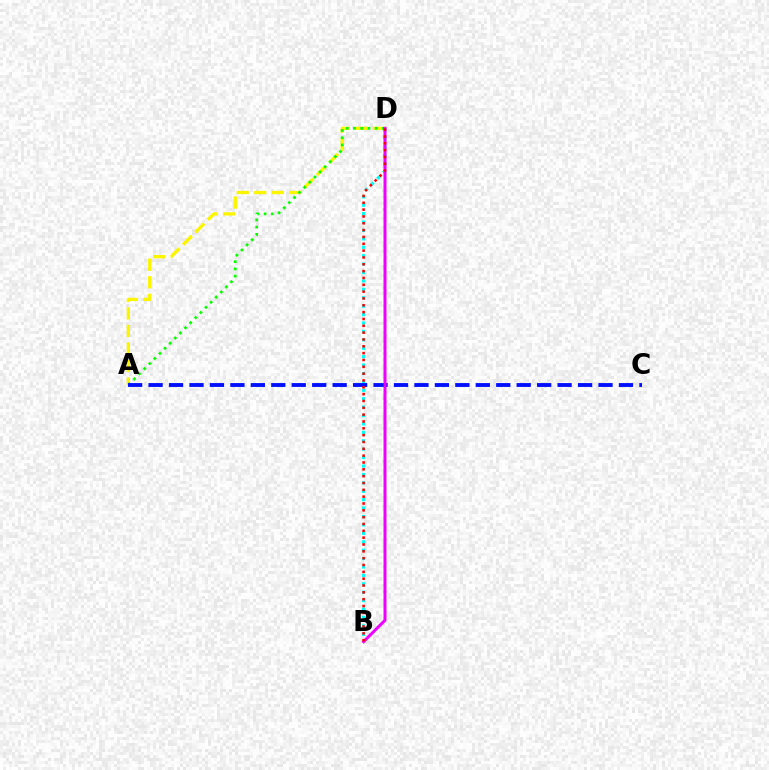{('A', 'D'): [{'color': '#fcf500', 'line_style': 'dashed', 'thickness': 2.38}, {'color': '#08ff00', 'line_style': 'dotted', 'thickness': 1.96}], ('B', 'D'): [{'color': '#00fff6', 'line_style': 'dotted', 'thickness': 2.29}, {'color': '#ee00ff', 'line_style': 'solid', 'thickness': 2.16}, {'color': '#ff0000', 'line_style': 'dotted', 'thickness': 1.86}], ('A', 'C'): [{'color': '#0010ff', 'line_style': 'dashed', 'thickness': 2.78}]}